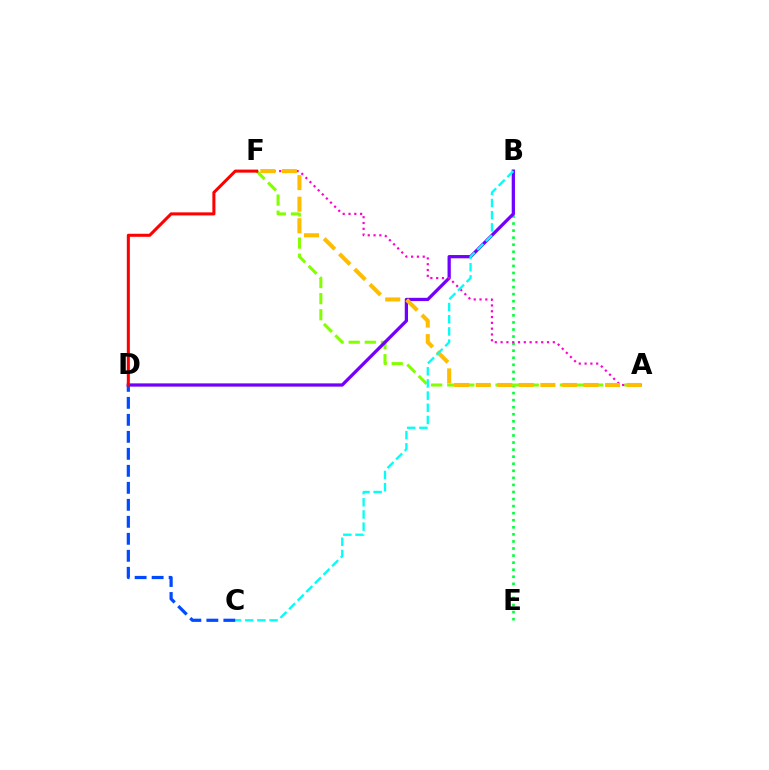{('B', 'E'): [{'color': '#00ff39', 'line_style': 'dotted', 'thickness': 1.92}], ('A', 'F'): [{'color': '#84ff00', 'line_style': 'dashed', 'thickness': 2.19}, {'color': '#ff00cf', 'line_style': 'dotted', 'thickness': 1.58}, {'color': '#ffbd00', 'line_style': 'dashed', 'thickness': 2.93}], ('B', 'D'): [{'color': '#7200ff', 'line_style': 'solid', 'thickness': 2.34}], ('B', 'C'): [{'color': '#00fff6', 'line_style': 'dashed', 'thickness': 1.65}], ('C', 'D'): [{'color': '#004bff', 'line_style': 'dashed', 'thickness': 2.31}], ('D', 'F'): [{'color': '#ff0000', 'line_style': 'solid', 'thickness': 2.19}]}